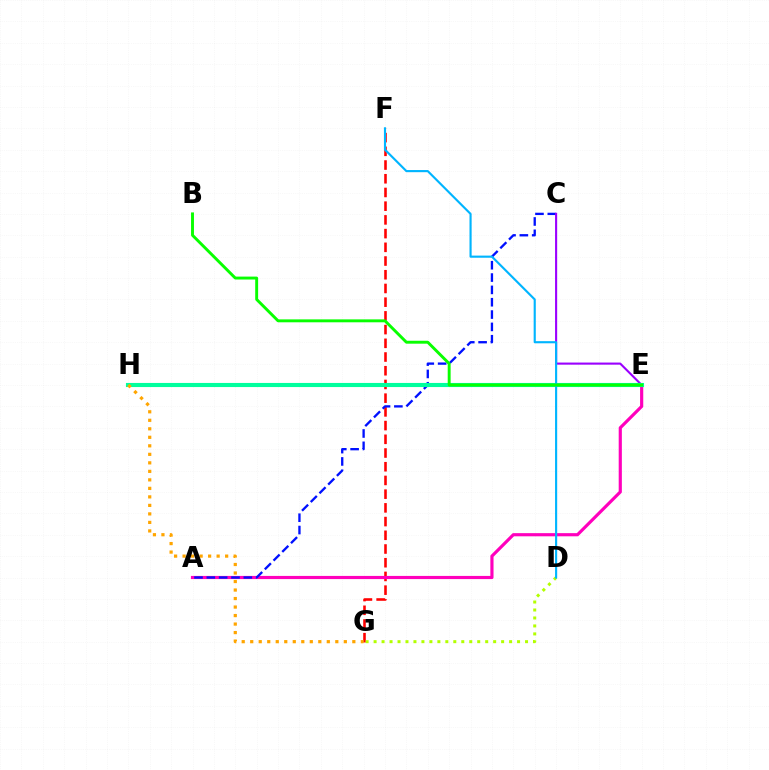{('F', 'G'): [{'color': '#ff0000', 'line_style': 'dashed', 'thickness': 1.86}], ('A', 'E'): [{'color': '#ff00bd', 'line_style': 'solid', 'thickness': 2.28}], ('A', 'C'): [{'color': '#0010ff', 'line_style': 'dashed', 'thickness': 1.68}], ('C', 'E'): [{'color': '#9b00ff', 'line_style': 'solid', 'thickness': 1.52}], ('E', 'H'): [{'color': '#00ff9d', 'line_style': 'solid', 'thickness': 2.96}], ('D', 'G'): [{'color': '#b3ff00', 'line_style': 'dotted', 'thickness': 2.17}], ('D', 'F'): [{'color': '#00b5ff', 'line_style': 'solid', 'thickness': 1.54}], ('G', 'H'): [{'color': '#ffa500', 'line_style': 'dotted', 'thickness': 2.31}], ('B', 'E'): [{'color': '#08ff00', 'line_style': 'solid', 'thickness': 2.1}]}